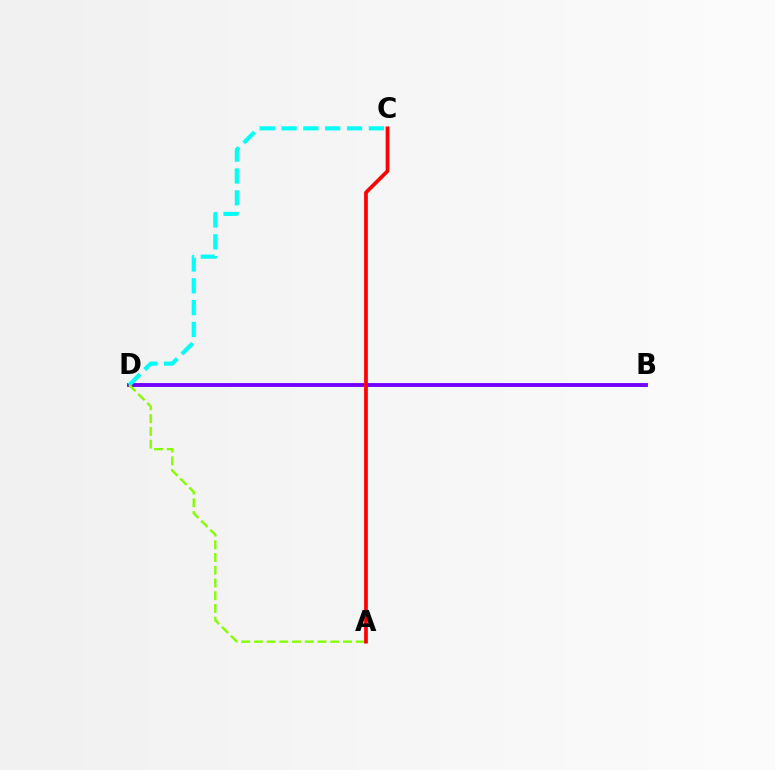{('B', 'D'): [{'color': '#7200ff', 'line_style': 'solid', 'thickness': 2.78}], ('C', 'D'): [{'color': '#00fff6', 'line_style': 'dashed', 'thickness': 2.97}], ('A', 'D'): [{'color': '#84ff00', 'line_style': 'dashed', 'thickness': 1.73}], ('A', 'C'): [{'color': '#ff0000', 'line_style': 'solid', 'thickness': 2.68}]}